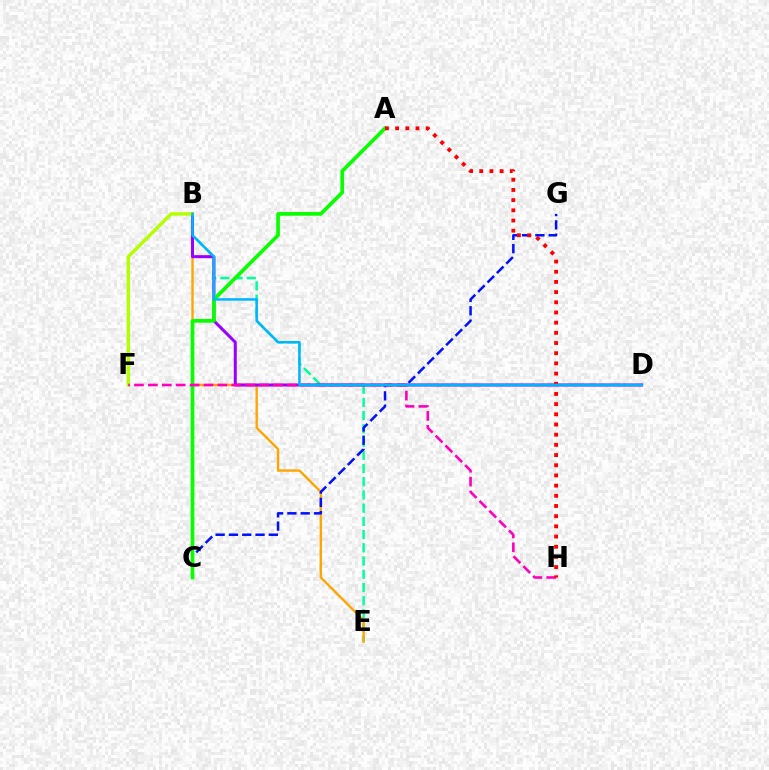{('B', 'E'): [{'color': '#00ff9d', 'line_style': 'dashed', 'thickness': 1.8}, {'color': '#ffa500', 'line_style': 'solid', 'thickness': 1.71}], ('C', 'G'): [{'color': '#0010ff', 'line_style': 'dashed', 'thickness': 1.81}], ('B', 'D'): [{'color': '#9b00ff', 'line_style': 'solid', 'thickness': 2.17}, {'color': '#00b5ff', 'line_style': 'solid', 'thickness': 1.8}], ('A', 'C'): [{'color': '#08ff00', 'line_style': 'solid', 'thickness': 2.65}], ('B', 'F'): [{'color': '#b3ff00', 'line_style': 'solid', 'thickness': 2.46}], ('F', 'H'): [{'color': '#ff00bd', 'line_style': 'dashed', 'thickness': 1.89}], ('A', 'H'): [{'color': '#ff0000', 'line_style': 'dotted', 'thickness': 2.77}]}